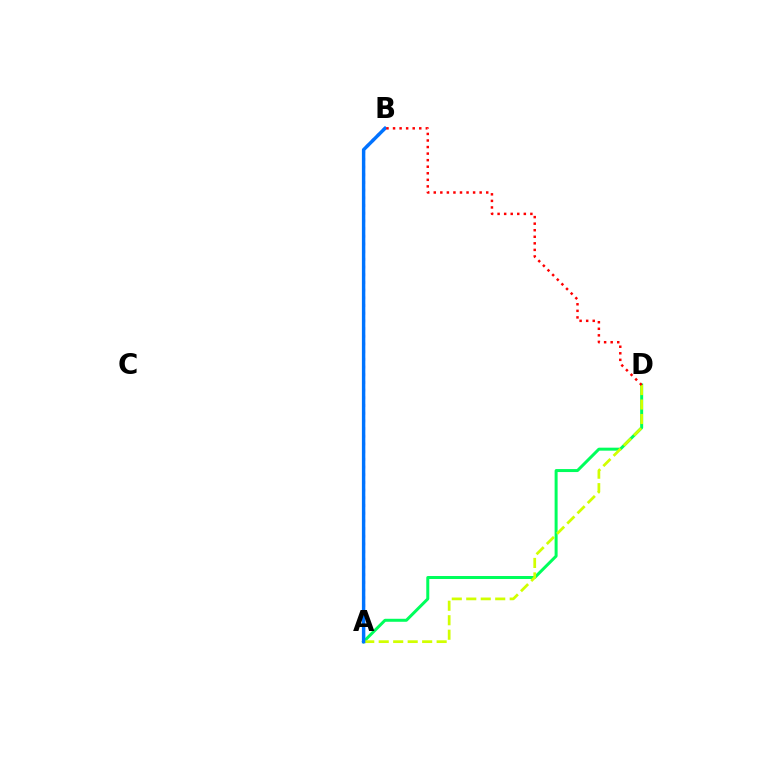{('A', 'D'): [{'color': '#00ff5c', 'line_style': 'solid', 'thickness': 2.15}, {'color': '#d1ff00', 'line_style': 'dashed', 'thickness': 1.97}], ('A', 'B'): [{'color': '#b900ff', 'line_style': 'dotted', 'thickness': 2.09}, {'color': '#0074ff', 'line_style': 'solid', 'thickness': 2.47}], ('B', 'D'): [{'color': '#ff0000', 'line_style': 'dotted', 'thickness': 1.78}]}